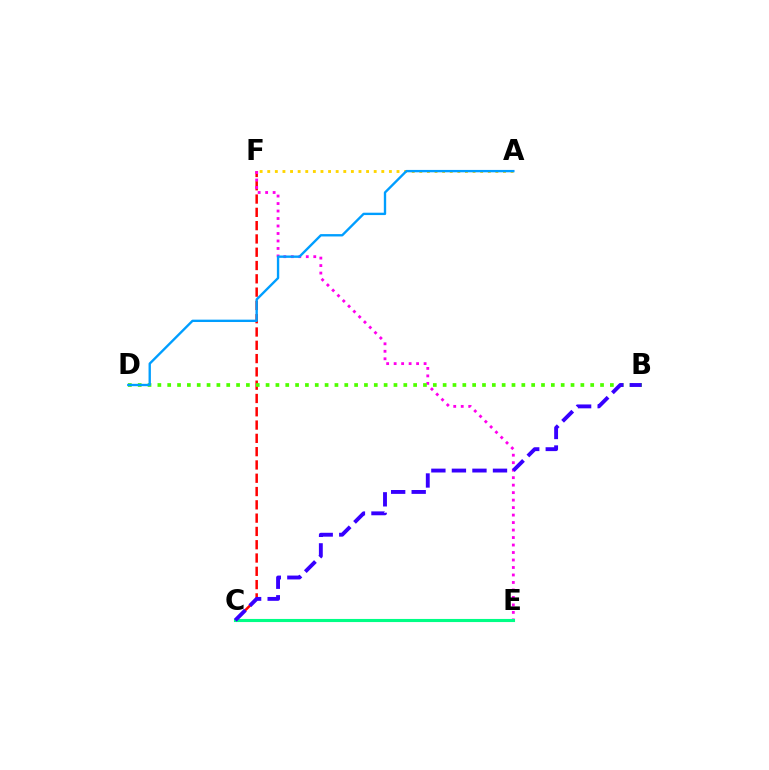{('C', 'F'): [{'color': '#ff0000', 'line_style': 'dashed', 'thickness': 1.81}], ('A', 'F'): [{'color': '#ffd500', 'line_style': 'dotted', 'thickness': 2.07}], ('E', 'F'): [{'color': '#ff00ed', 'line_style': 'dotted', 'thickness': 2.03}], ('C', 'E'): [{'color': '#00ff86', 'line_style': 'solid', 'thickness': 2.24}], ('B', 'D'): [{'color': '#4fff00', 'line_style': 'dotted', 'thickness': 2.67}], ('A', 'D'): [{'color': '#009eff', 'line_style': 'solid', 'thickness': 1.7}], ('B', 'C'): [{'color': '#3700ff', 'line_style': 'dashed', 'thickness': 2.79}]}